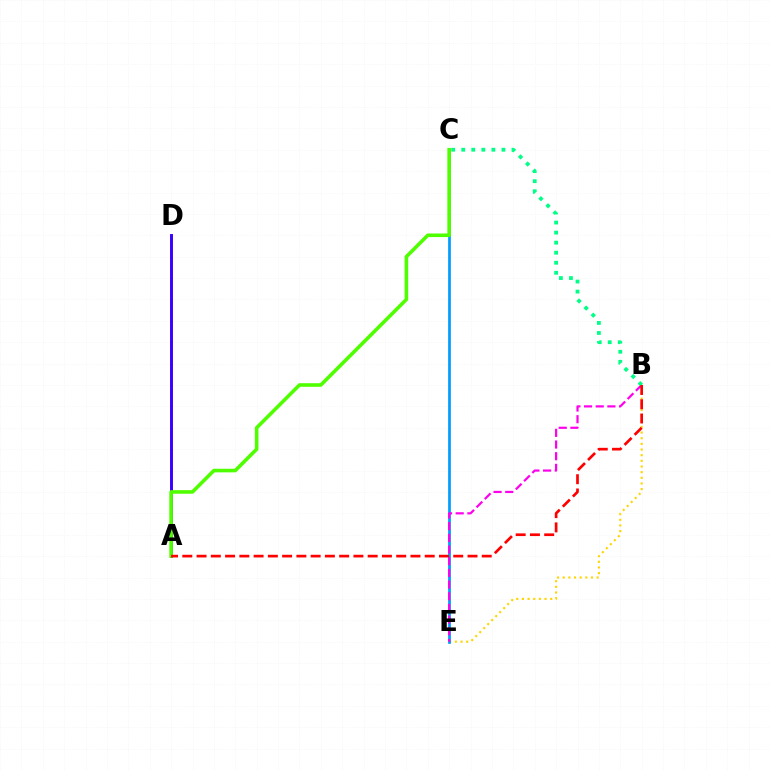{('A', 'D'): [{'color': '#3700ff', 'line_style': 'solid', 'thickness': 2.11}], ('B', 'E'): [{'color': '#ffd500', 'line_style': 'dotted', 'thickness': 1.54}, {'color': '#ff00ed', 'line_style': 'dashed', 'thickness': 1.59}], ('C', 'E'): [{'color': '#009eff', 'line_style': 'solid', 'thickness': 1.97}], ('A', 'C'): [{'color': '#4fff00', 'line_style': 'solid', 'thickness': 2.58}], ('B', 'C'): [{'color': '#00ff86', 'line_style': 'dotted', 'thickness': 2.73}], ('A', 'B'): [{'color': '#ff0000', 'line_style': 'dashed', 'thickness': 1.94}]}